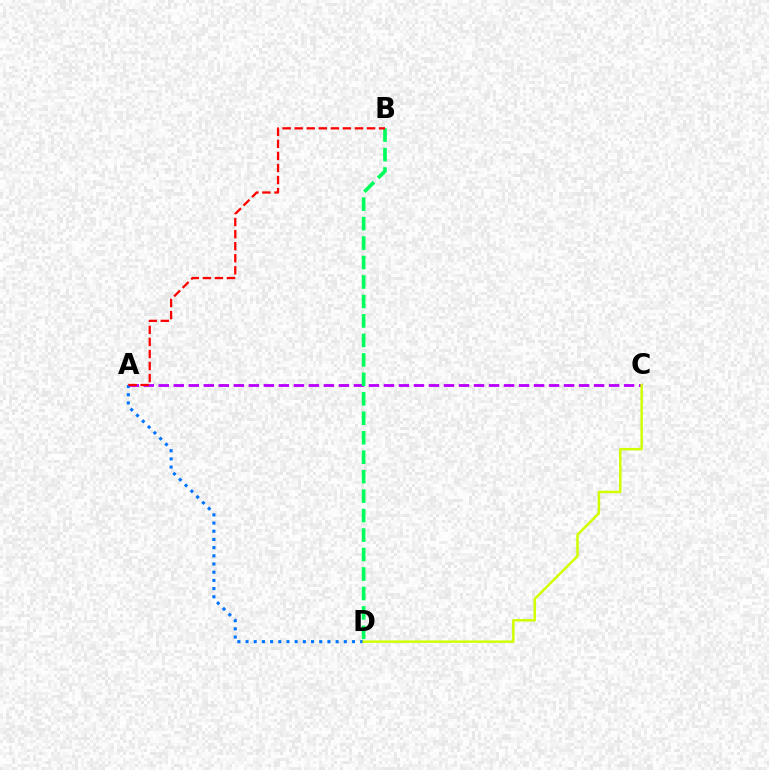{('A', 'C'): [{'color': '#b900ff', 'line_style': 'dashed', 'thickness': 2.04}], ('A', 'D'): [{'color': '#0074ff', 'line_style': 'dotted', 'thickness': 2.22}], ('B', 'D'): [{'color': '#00ff5c', 'line_style': 'dashed', 'thickness': 2.64}], ('C', 'D'): [{'color': '#d1ff00', 'line_style': 'solid', 'thickness': 1.78}], ('A', 'B'): [{'color': '#ff0000', 'line_style': 'dashed', 'thickness': 1.64}]}